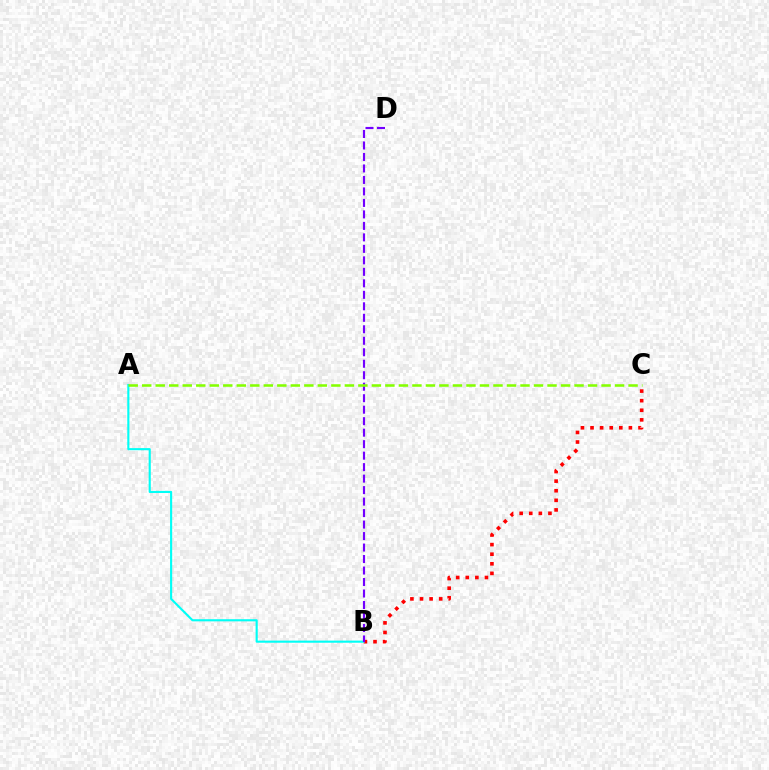{('B', 'C'): [{'color': '#ff0000', 'line_style': 'dotted', 'thickness': 2.61}], ('A', 'B'): [{'color': '#00fff6', 'line_style': 'solid', 'thickness': 1.53}], ('B', 'D'): [{'color': '#7200ff', 'line_style': 'dashed', 'thickness': 1.56}], ('A', 'C'): [{'color': '#84ff00', 'line_style': 'dashed', 'thickness': 1.84}]}